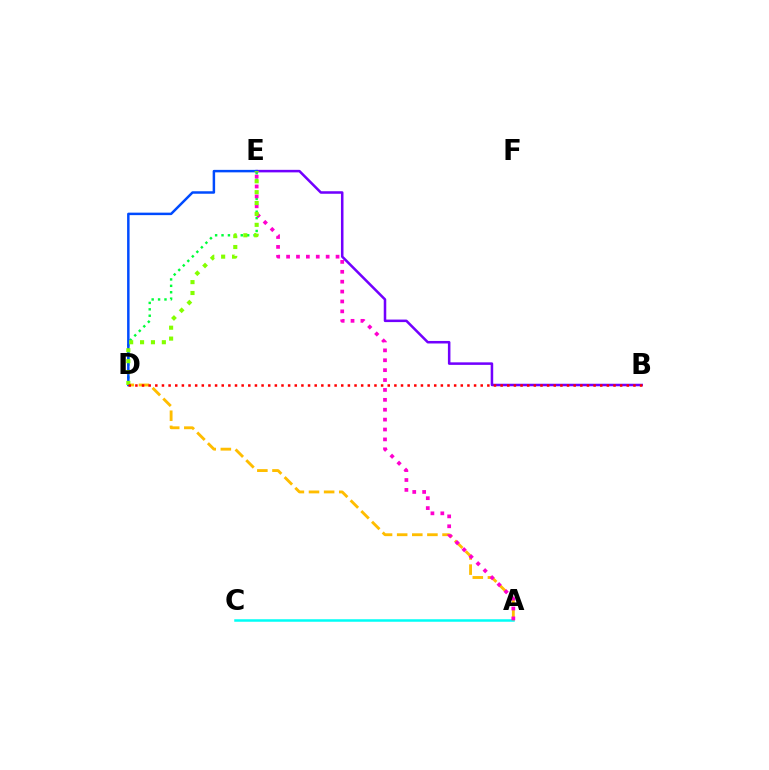{('D', 'E'): [{'color': '#00ff39', 'line_style': 'dotted', 'thickness': 1.74}, {'color': '#004bff', 'line_style': 'solid', 'thickness': 1.79}, {'color': '#84ff00', 'line_style': 'dotted', 'thickness': 2.96}], ('A', 'C'): [{'color': '#00fff6', 'line_style': 'solid', 'thickness': 1.8}], ('A', 'D'): [{'color': '#ffbd00', 'line_style': 'dashed', 'thickness': 2.05}], ('B', 'E'): [{'color': '#7200ff', 'line_style': 'solid', 'thickness': 1.82}], ('A', 'E'): [{'color': '#ff00cf', 'line_style': 'dotted', 'thickness': 2.69}], ('B', 'D'): [{'color': '#ff0000', 'line_style': 'dotted', 'thickness': 1.8}]}